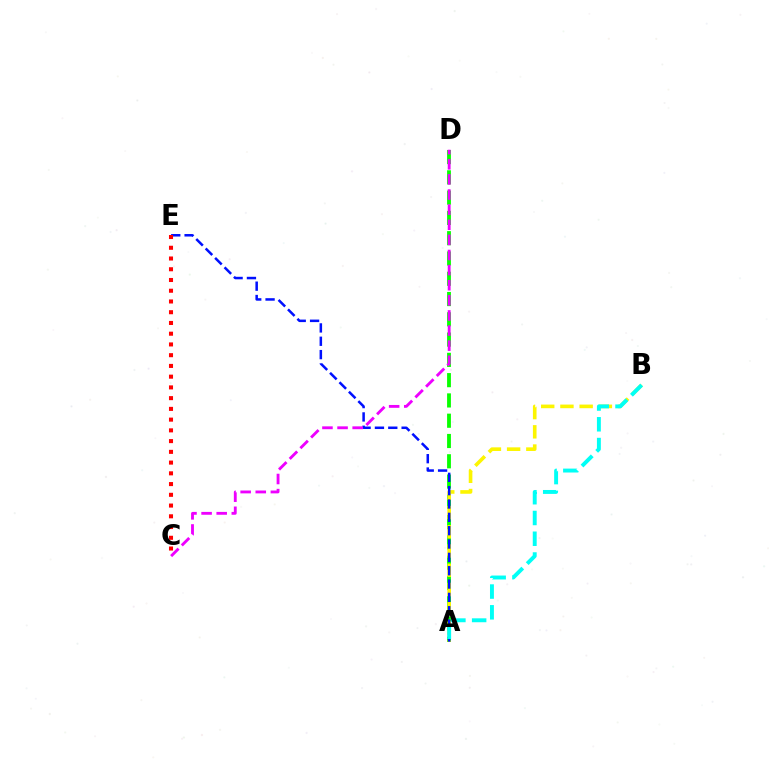{('A', 'D'): [{'color': '#08ff00', 'line_style': 'dashed', 'thickness': 2.75}], ('A', 'B'): [{'color': '#fcf500', 'line_style': 'dashed', 'thickness': 2.61}, {'color': '#00fff6', 'line_style': 'dashed', 'thickness': 2.82}], ('A', 'E'): [{'color': '#0010ff', 'line_style': 'dashed', 'thickness': 1.81}], ('C', 'D'): [{'color': '#ee00ff', 'line_style': 'dashed', 'thickness': 2.05}], ('C', 'E'): [{'color': '#ff0000', 'line_style': 'dotted', 'thickness': 2.92}]}